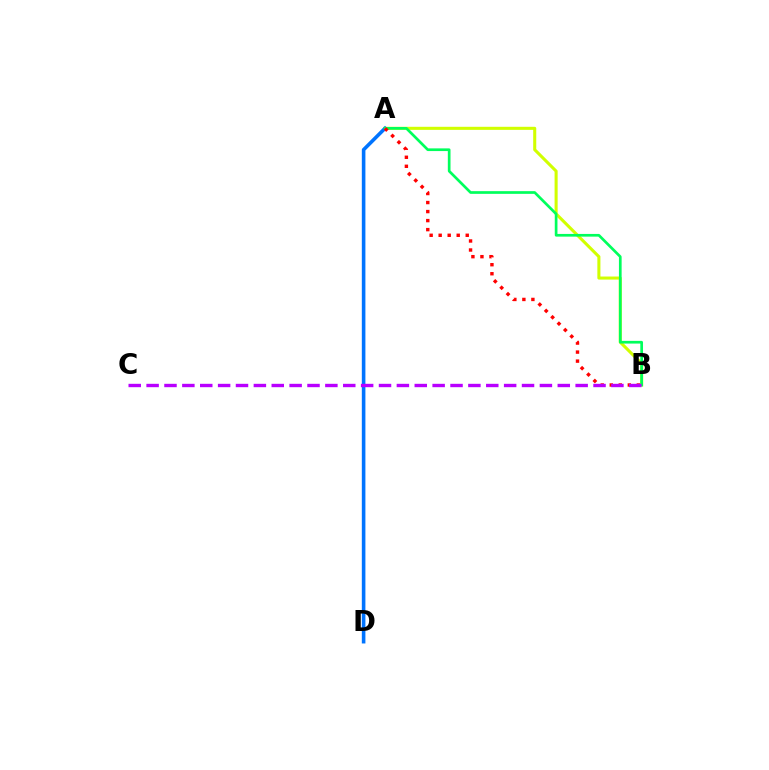{('A', 'B'): [{'color': '#d1ff00', 'line_style': 'solid', 'thickness': 2.2}, {'color': '#00ff5c', 'line_style': 'solid', 'thickness': 1.94}, {'color': '#ff0000', 'line_style': 'dotted', 'thickness': 2.45}], ('A', 'D'): [{'color': '#0074ff', 'line_style': 'solid', 'thickness': 2.59}], ('B', 'C'): [{'color': '#b900ff', 'line_style': 'dashed', 'thickness': 2.43}]}